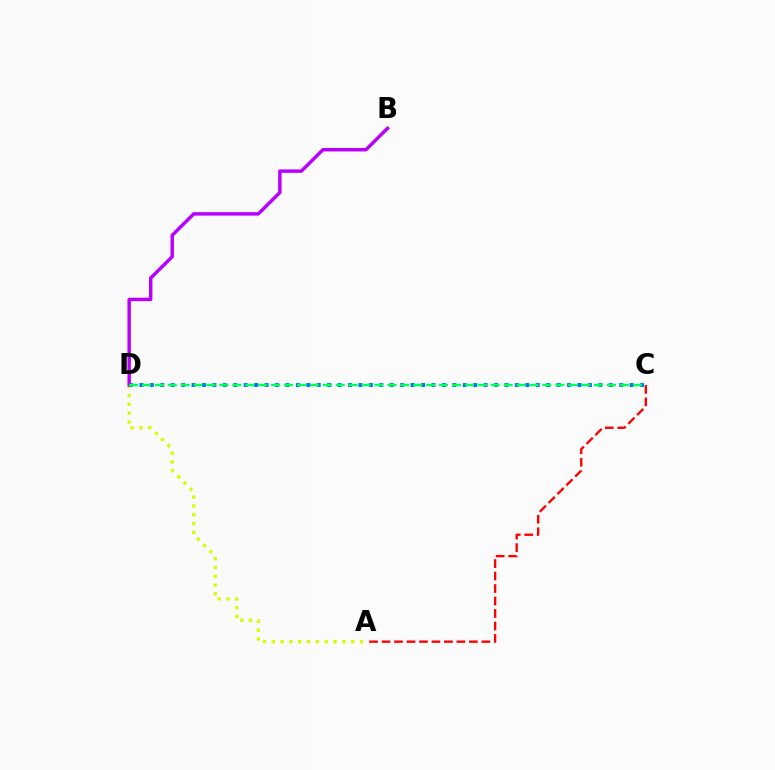{('C', 'D'): [{'color': '#0074ff', 'line_style': 'dotted', 'thickness': 2.83}, {'color': '#00ff5c', 'line_style': 'dashed', 'thickness': 1.75}], ('A', 'C'): [{'color': '#ff0000', 'line_style': 'dashed', 'thickness': 1.7}], ('A', 'D'): [{'color': '#d1ff00', 'line_style': 'dotted', 'thickness': 2.4}], ('B', 'D'): [{'color': '#b900ff', 'line_style': 'solid', 'thickness': 2.48}]}